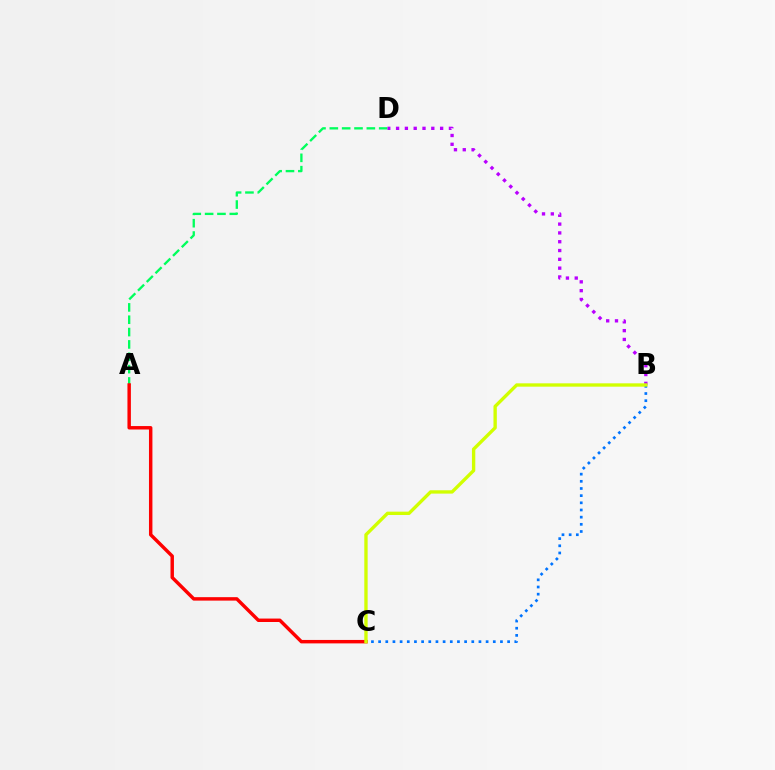{('B', 'C'): [{'color': '#0074ff', 'line_style': 'dotted', 'thickness': 1.95}, {'color': '#d1ff00', 'line_style': 'solid', 'thickness': 2.41}], ('A', 'D'): [{'color': '#00ff5c', 'line_style': 'dashed', 'thickness': 1.68}], ('B', 'D'): [{'color': '#b900ff', 'line_style': 'dotted', 'thickness': 2.39}], ('A', 'C'): [{'color': '#ff0000', 'line_style': 'solid', 'thickness': 2.48}]}